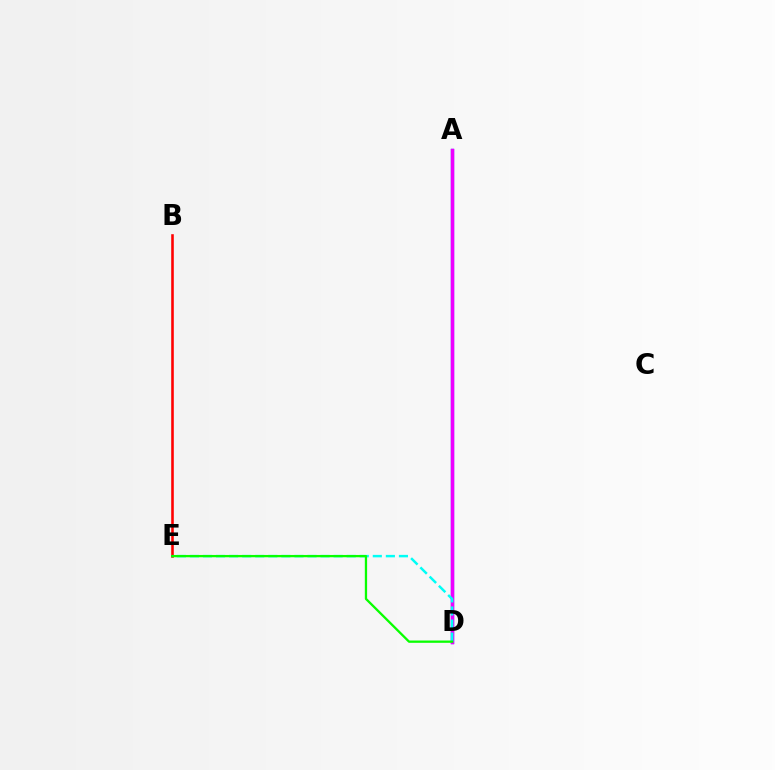{('A', 'D'): [{'color': '#0010ff', 'line_style': 'solid', 'thickness': 2.37}, {'color': '#fcf500', 'line_style': 'dotted', 'thickness': 2.01}, {'color': '#ee00ff', 'line_style': 'solid', 'thickness': 2.42}], ('B', 'E'): [{'color': '#ff0000', 'line_style': 'solid', 'thickness': 1.86}], ('D', 'E'): [{'color': '#00fff6', 'line_style': 'dashed', 'thickness': 1.77}, {'color': '#08ff00', 'line_style': 'solid', 'thickness': 1.65}]}